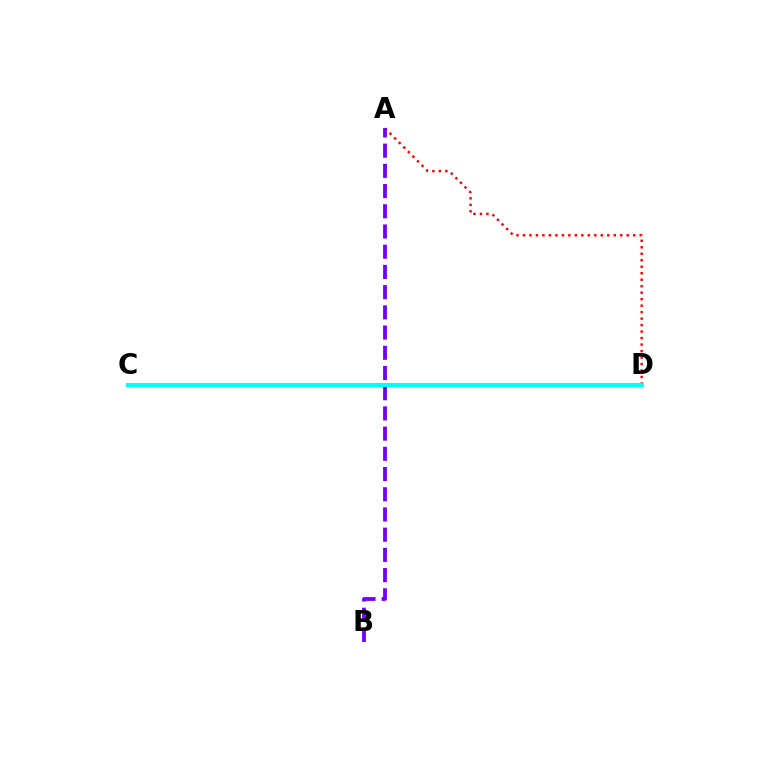{('A', 'D'): [{'color': '#ff0000', 'line_style': 'dotted', 'thickness': 1.76}], ('A', 'B'): [{'color': '#7200ff', 'line_style': 'dashed', 'thickness': 2.75}], ('C', 'D'): [{'color': '#84ff00', 'line_style': 'solid', 'thickness': 1.55}, {'color': '#00fff6', 'line_style': 'solid', 'thickness': 2.92}]}